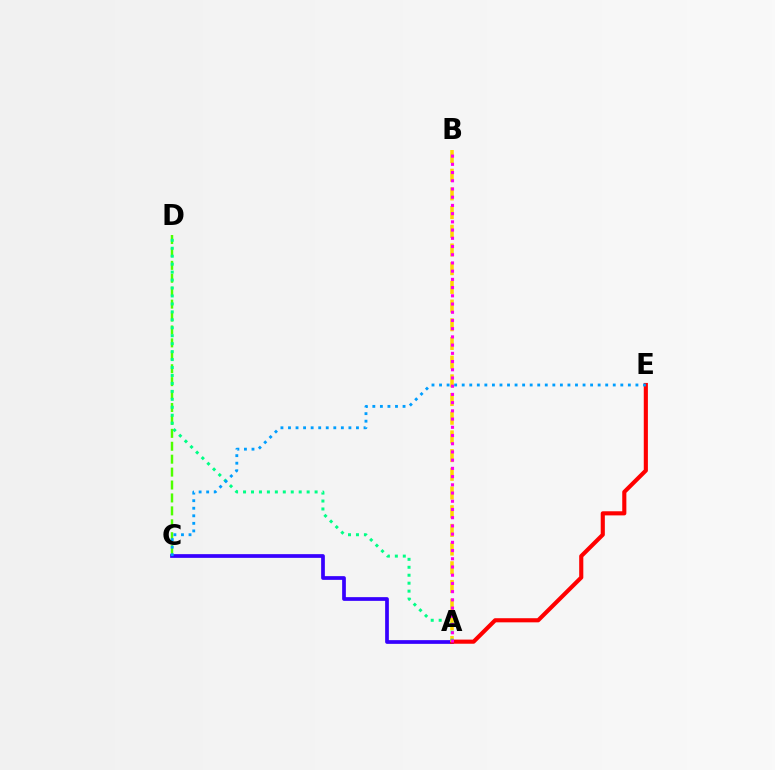{('C', 'D'): [{'color': '#4fff00', 'line_style': 'dashed', 'thickness': 1.76}], ('A', 'C'): [{'color': '#3700ff', 'line_style': 'solid', 'thickness': 2.68}], ('A', 'E'): [{'color': '#ff0000', 'line_style': 'solid', 'thickness': 2.96}], ('A', 'B'): [{'color': '#ffd500', 'line_style': 'dashed', 'thickness': 2.54}, {'color': '#ff00ed', 'line_style': 'dotted', 'thickness': 2.23}], ('A', 'D'): [{'color': '#00ff86', 'line_style': 'dotted', 'thickness': 2.16}], ('C', 'E'): [{'color': '#009eff', 'line_style': 'dotted', 'thickness': 2.05}]}